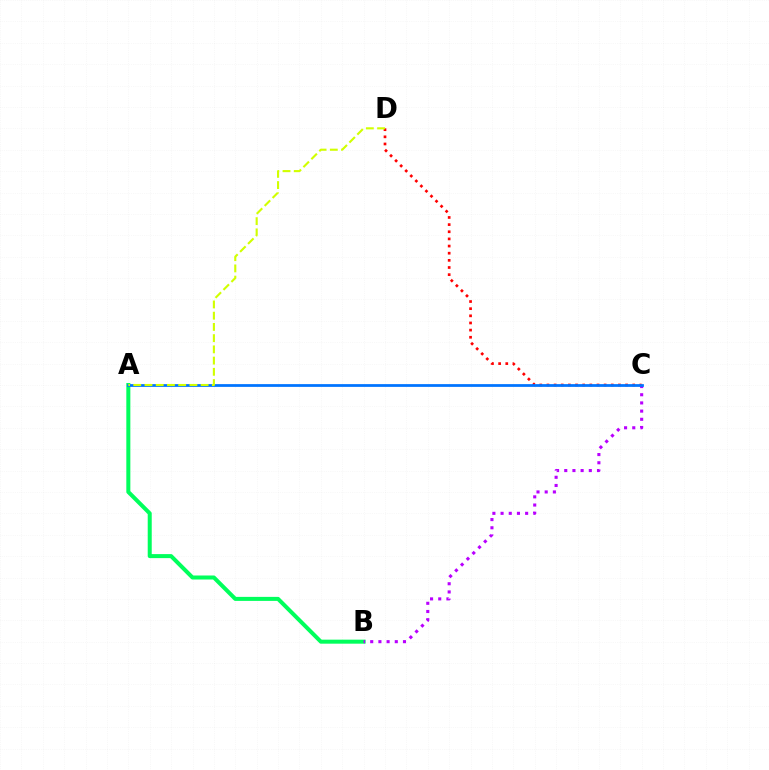{('A', 'B'): [{'color': '#00ff5c', 'line_style': 'solid', 'thickness': 2.89}], ('B', 'C'): [{'color': '#b900ff', 'line_style': 'dotted', 'thickness': 2.22}], ('C', 'D'): [{'color': '#ff0000', 'line_style': 'dotted', 'thickness': 1.94}], ('A', 'C'): [{'color': '#0074ff', 'line_style': 'solid', 'thickness': 1.98}], ('A', 'D'): [{'color': '#d1ff00', 'line_style': 'dashed', 'thickness': 1.53}]}